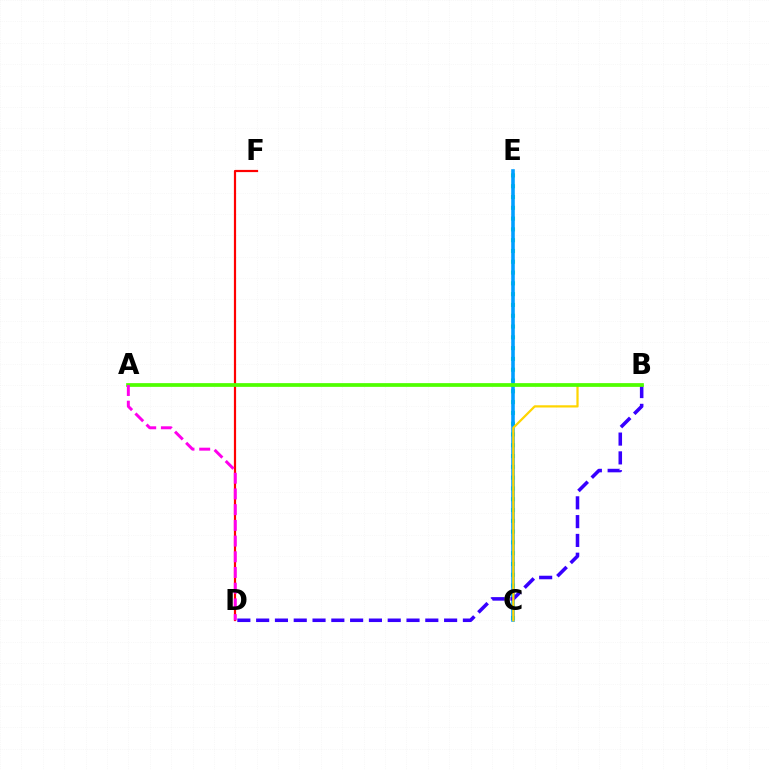{('D', 'F'): [{'color': '#ff0000', 'line_style': 'solid', 'thickness': 1.58}], ('C', 'E'): [{'color': '#00ff86', 'line_style': 'dotted', 'thickness': 2.93}, {'color': '#009eff', 'line_style': 'solid', 'thickness': 2.59}], ('B', 'D'): [{'color': '#3700ff', 'line_style': 'dashed', 'thickness': 2.55}], ('B', 'C'): [{'color': '#ffd500', 'line_style': 'solid', 'thickness': 1.61}], ('A', 'B'): [{'color': '#4fff00', 'line_style': 'solid', 'thickness': 2.68}], ('A', 'D'): [{'color': '#ff00ed', 'line_style': 'dashed', 'thickness': 2.13}]}